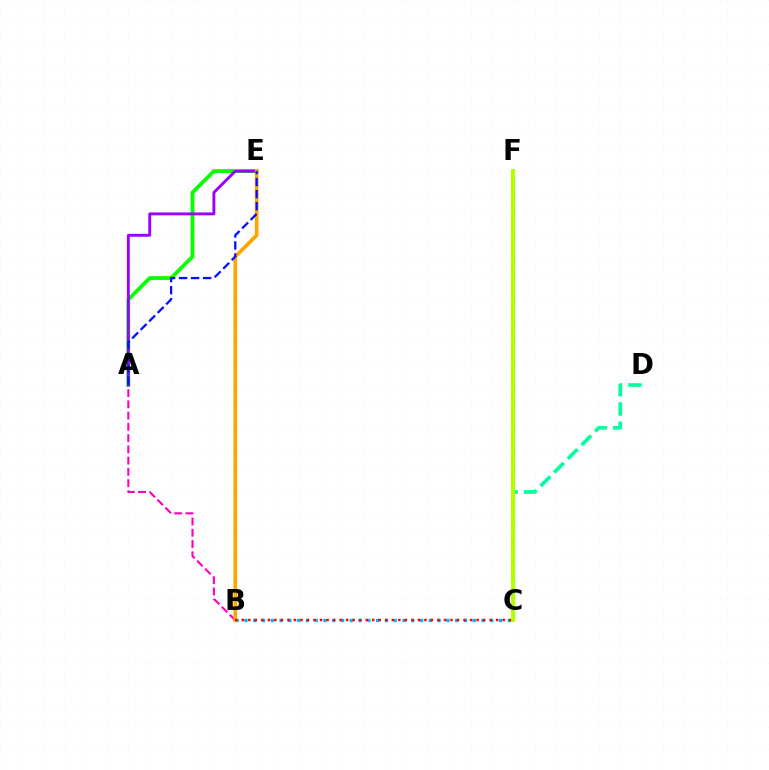{('A', 'B'): [{'color': '#ff00bd', 'line_style': 'dashed', 'thickness': 1.53}], ('A', 'E'): [{'color': '#08ff00', 'line_style': 'solid', 'thickness': 2.73}, {'color': '#9b00ff', 'line_style': 'solid', 'thickness': 2.08}, {'color': '#0010ff', 'line_style': 'dashed', 'thickness': 1.64}], ('C', 'D'): [{'color': '#00ff9d', 'line_style': 'dashed', 'thickness': 2.62}], ('B', 'C'): [{'color': '#00b5ff', 'line_style': 'dotted', 'thickness': 2.39}, {'color': '#ff0000', 'line_style': 'dotted', 'thickness': 1.77}], ('B', 'E'): [{'color': '#ffa500', 'line_style': 'solid', 'thickness': 2.65}], ('C', 'F'): [{'color': '#b3ff00', 'line_style': 'solid', 'thickness': 2.92}]}